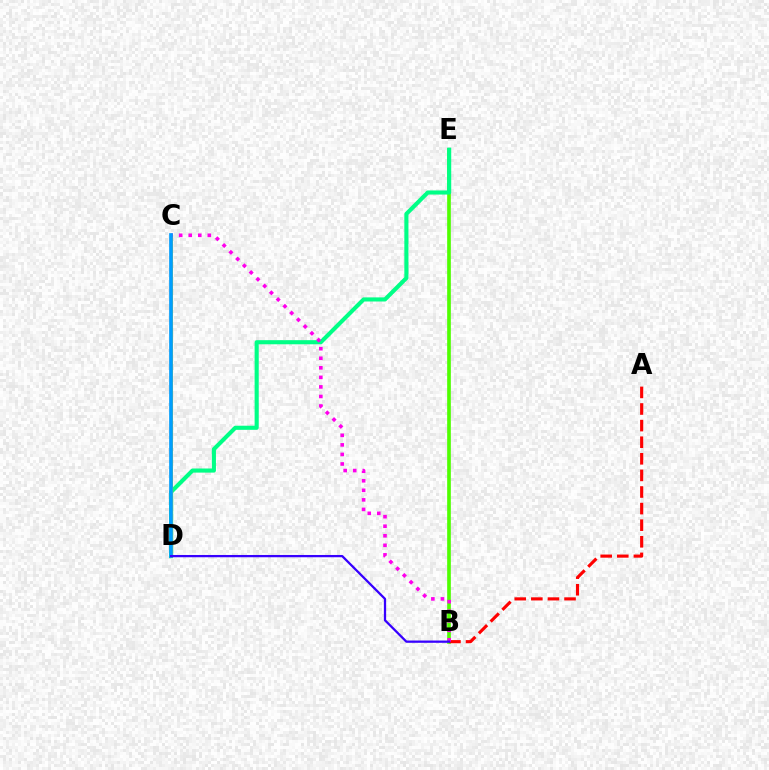{('B', 'E'): [{'color': '#4fff00', 'line_style': 'solid', 'thickness': 2.64}], ('D', 'E'): [{'color': '#00ff86', 'line_style': 'solid', 'thickness': 2.96}], ('C', 'D'): [{'color': '#ffd500', 'line_style': 'solid', 'thickness': 2.24}, {'color': '#009eff', 'line_style': 'solid', 'thickness': 2.64}], ('A', 'B'): [{'color': '#ff0000', 'line_style': 'dashed', 'thickness': 2.25}], ('B', 'C'): [{'color': '#ff00ed', 'line_style': 'dotted', 'thickness': 2.59}], ('B', 'D'): [{'color': '#3700ff', 'line_style': 'solid', 'thickness': 1.63}]}